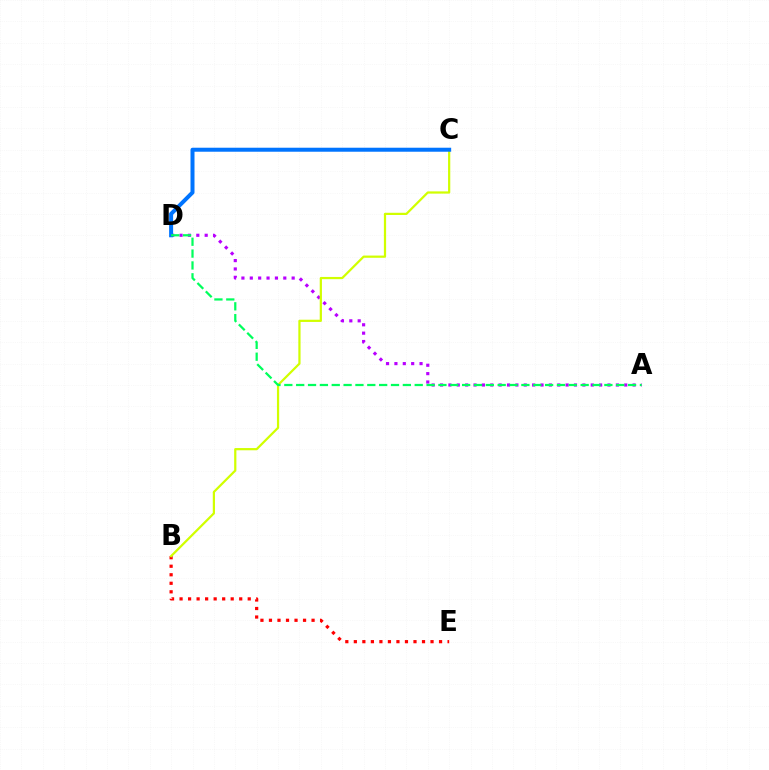{('B', 'E'): [{'color': '#ff0000', 'line_style': 'dotted', 'thickness': 2.32}], ('A', 'D'): [{'color': '#b900ff', 'line_style': 'dotted', 'thickness': 2.28}, {'color': '#00ff5c', 'line_style': 'dashed', 'thickness': 1.61}], ('B', 'C'): [{'color': '#d1ff00', 'line_style': 'solid', 'thickness': 1.6}], ('C', 'D'): [{'color': '#0074ff', 'line_style': 'solid', 'thickness': 2.88}]}